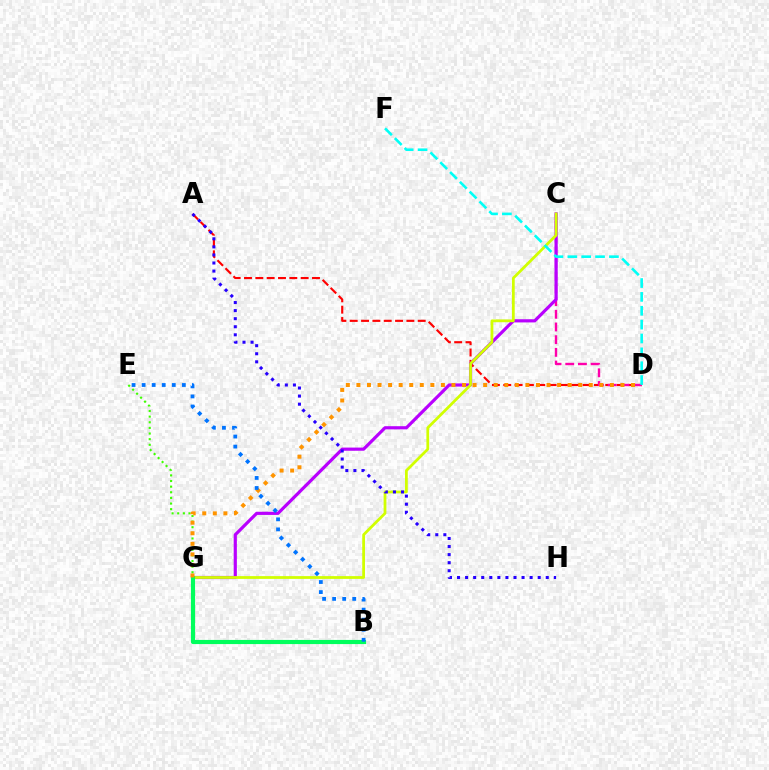{('A', 'D'): [{'color': '#ff0000', 'line_style': 'dashed', 'thickness': 1.54}], ('C', 'D'): [{'color': '#ff00ac', 'line_style': 'dashed', 'thickness': 1.72}], ('E', 'G'): [{'color': '#3dff00', 'line_style': 'dotted', 'thickness': 1.53}], ('C', 'G'): [{'color': '#b900ff', 'line_style': 'solid', 'thickness': 2.29}, {'color': '#d1ff00', 'line_style': 'solid', 'thickness': 1.99}], ('B', 'G'): [{'color': '#00ff5c', 'line_style': 'solid', 'thickness': 2.99}], ('D', 'F'): [{'color': '#00fff6', 'line_style': 'dashed', 'thickness': 1.88}], ('D', 'G'): [{'color': '#ff9400', 'line_style': 'dotted', 'thickness': 2.87}], ('B', 'E'): [{'color': '#0074ff', 'line_style': 'dotted', 'thickness': 2.73}], ('A', 'H'): [{'color': '#2500ff', 'line_style': 'dotted', 'thickness': 2.19}]}